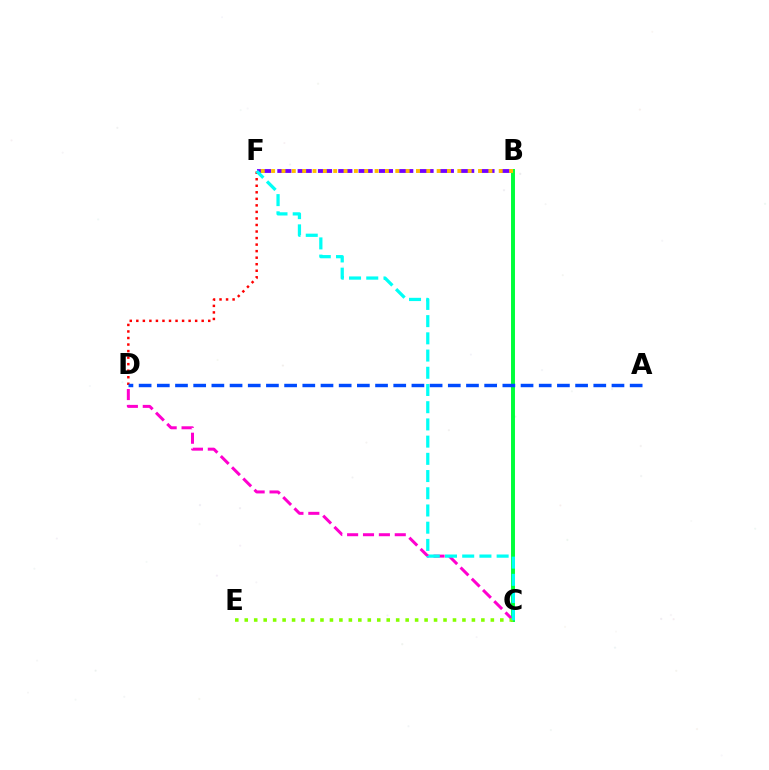{('B', 'F'): [{'color': '#7200ff', 'line_style': 'dashed', 'thickness': 2.76}, {'color': '#ffbd00', 'line_style': 'dotted', 'thickness': 2.81}], ('B', 'C'): [{'color': '#00ff39', 'line_style': 'solid', 'thickness': 2.84}], ('D', 'F'): [{'color': '#ff0000', 'line_style': 'dotted', 'thickness': 1.78}], ('C', 'D'): [{'color': '#ff00cf', 'line_style': 'dashed', 'thickness': 2.16}], ('C', 'E'): [{'color': '#84ff00', 'line_style': 'dotted', 'thickness': 2.57}], ('C', 'F'): [{'color': '#00fff6', 'line_style': 'dashed', 'thickness': 2.34}], ('A', 'D'): [{'color': '#004bff', 'line_style': 'dashed', 'thickness': 2.47}]}